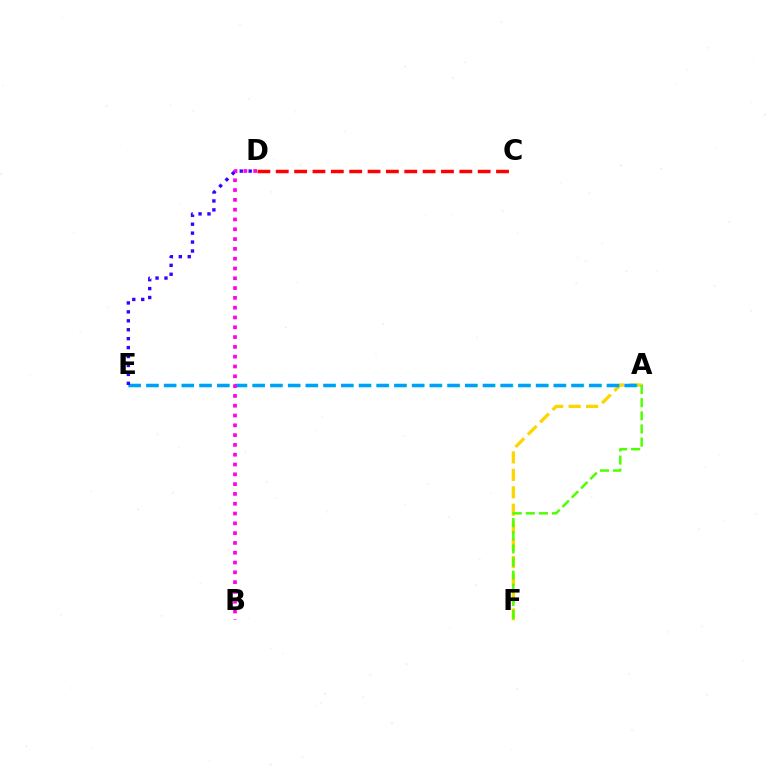{('A', 'F'): [{'color': '#ffd500', 'line_style': 'dashed', 'thickness': 2.37}, {'color': '#4fff00', 'line_style': 'dashed', 'thickness': 1.78}], ('A', 'E'): [{'color': '#00ff86', 'line_style': 'dashed', 'thickness': 2.41}, {'color': '#009eff', 'line_style': 'dashed', 'thickness': 2.41}], ('C', 'D'): [{'color': '#ff0000', 'line_style': 'dashed', 'thickness': 2.49}], ('B', 'D'): [{'color': '#ff00ed', 'line_style': 'dotted', 'thickness': 2.66}], ('D', 'E'): [{'color': '#3700ff', 'line_style': 'dotted', 'thickness': 2.43}]}